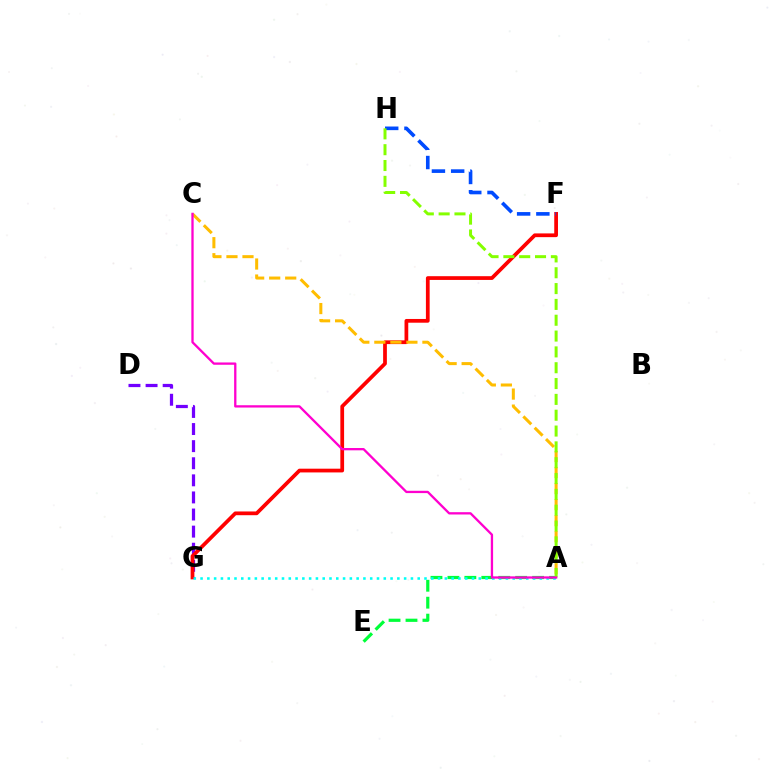{('A', 'E'): [{'color': '#00ff39', 'line_style': 'dashed', 'thickness': 2.3}], ('D', 'G'): [{'color': '#7200ff', 'line_style': 'dashed', 'thickness': 2.32}], ('F', 'G'): [{'color': '#ff0000', 'line_style': 'solid', 'thickness': 2.69}], ('A', 'C'): [{'color': '#ffbd00', 'line_style': 'dashed', 'thickness': 2.18}, {'color': '#ff00cf', 'line_style': 'solid', 'thickness': 1.66}], ('F', 'H'): [{'color': '#004bff', 'line_style': 'dashed', 'thickness': 2.61}], ('A', 'H'): [{'color': '#84ff00', 'line_style': 'dashed', 'thickness': 2.15}], ('A', 'G'): [{'color': '#00fff6', 'line_style': 'dotted', 'thickness': 1.84}]}